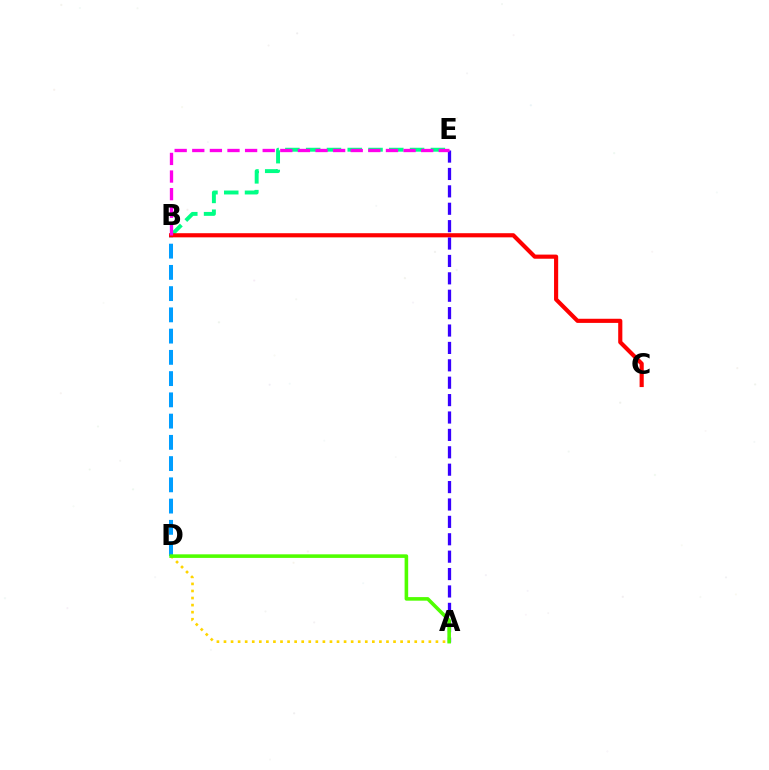{('B', 'D'): [{'color': '#009eff', 'line_style': 'dashed', 'thickness': 2.89}], ('B', 'E'): [{'color': '#00ff86', 'line_style': 'dashed', 'thickness': 2.82}, {'color': '#ff00ed', 'line_style': 'dashed', 'thickness': 2.39}], ('B', 'C'): [{'color': '#ff0000', 'line_style': 'solid', 'thickness': 2.98}], ('A', 'E'): [{'color': '#3700ff', 'line_style': 'dashed', 'thickness': 2.36}], ('A', 'D'): [{'color': '#ffd500', 'line_style': 'dotted', 'thickness': 1.92}, {'color': '#4fff00', 'line_style': 'solid', 'thickness': 2.58}]}